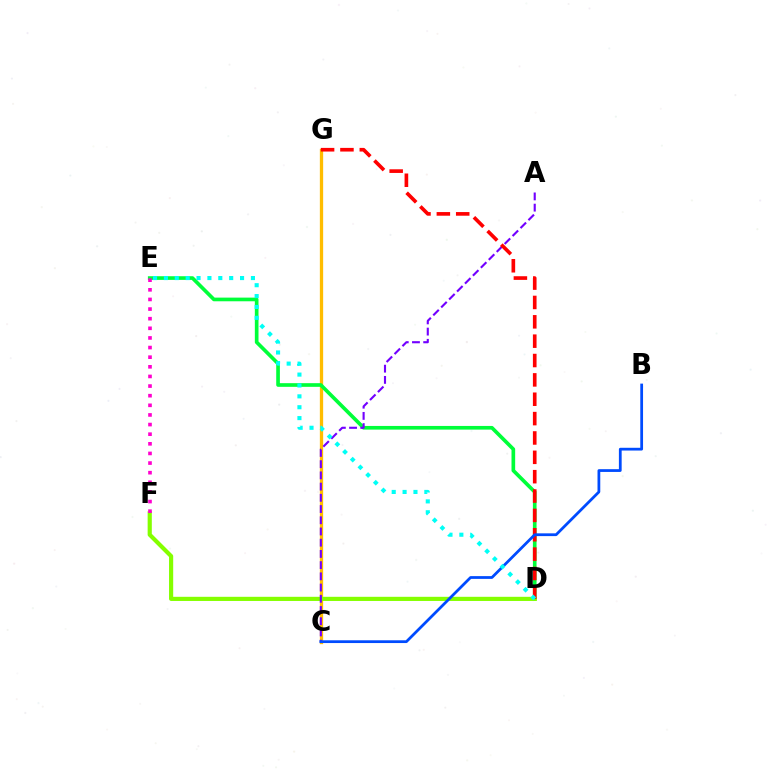{('C', 'G'): [{'color': '#ffbd00', 'line_style': 'solid', 'thickness': 2.37}], ('D', 'E'): [{'color': '#00ff39', 'line_style': 'solid', 'thickness': 2.64}, {'color': '#00fff6', 'line_style': 'dotted', 'thickness': 2.96}], ('D', 'F'): [{'color': '#84ff00', 'line_style': 'solid', 'thickness': 3.0}], ('A', 'C'): [{'color': '#7200ff', 'line_style': 'dashed', 'thickness': 1.52}], ('D', 'G'): [{'color': '#ff0000', 'line_style': 'dashed', 'thickness': 2.63}], ('B', 'C'): [{'color': '#004bff', 'line_style': 'solid', 'thickness': 1.99}], ('E', 'F'): [{'color': '#ff00cf', 'line_style': 'dotted', 'thickness': 2.62}]}